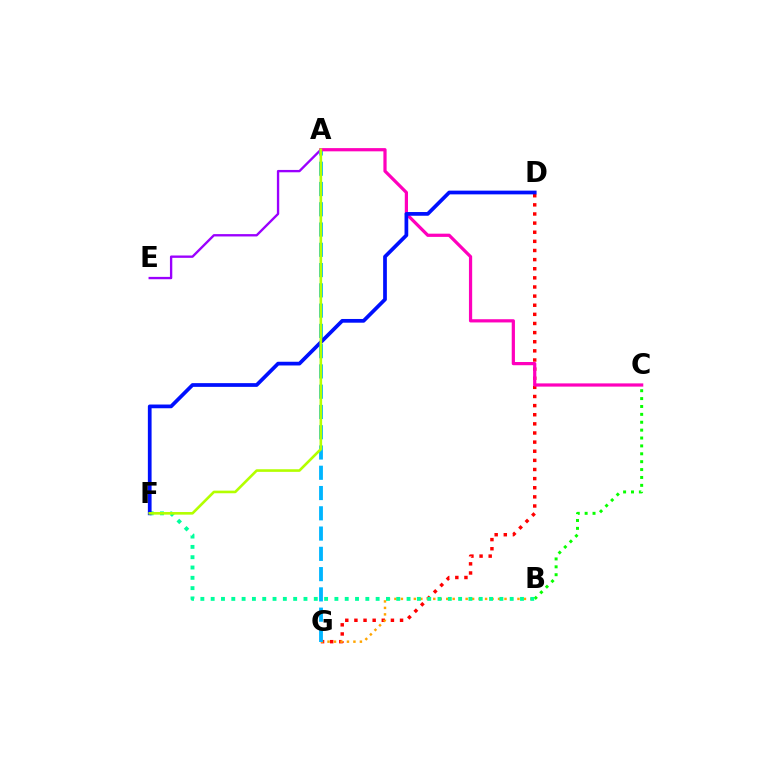{('D', 'G'): [{'color': '#ff0000', 'line_style': 'dotted', 'thickness': 2.48}], ('A', 'E'): [{'color': '#9b00ff', 'line_style': 'solid', 'thickness': 1.69}], ('B', 'G'): [{'color': '#ffa500', 'line_style': 'dotted', 'thickness': 1.76}], ('A', 'G'): [{'color': '#00b5ff', 'line_style': 'dashed', 'thickness': 2.75}], ('A', 'C'): [{'color': '#ff00bd', 'line_style': 'solid', 'thickness': 2.32}], ('B', 'C'): [{'color': '#08ff00', 'line_style': 'dotted', 'thickness': 2.14}], ('B', 'F'): [{'color': '#00ff9d', 'line_style': 'dotted', 'thickness': 2.8}], ('D', 'F'): [{'color': '#0010ff', 'line_style': 'solid', 'thickness': 2.68}], ('A', 'F'): [{'color': '#b3ff00', 'line_style': 'solid', 'thickness': 1.88}]}